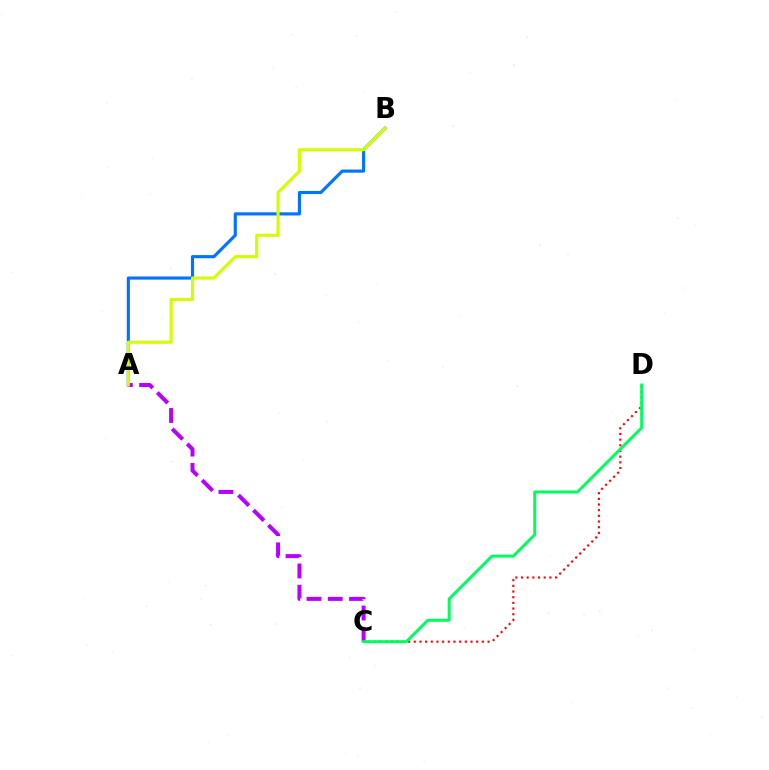{('A', 'B'): [{'color': '#0074ff', 'line_style': 'solid', 'thickness': 2.26}, {'color': '#d1ff00', 'line_style': 'solid', 'thickness': 2.25}], ('C', 'D'): [{'color': '#ff0000', 'line_style': 'dotted', 'thickness': 1.54}, {'color': '#00ff5c', 'line_style': 'solid', 'thickness': 2.16}], ('A', 'C'): [{'color': '#b900ff', 'line_style': 'dashed', 'thickness': 2.89}]}